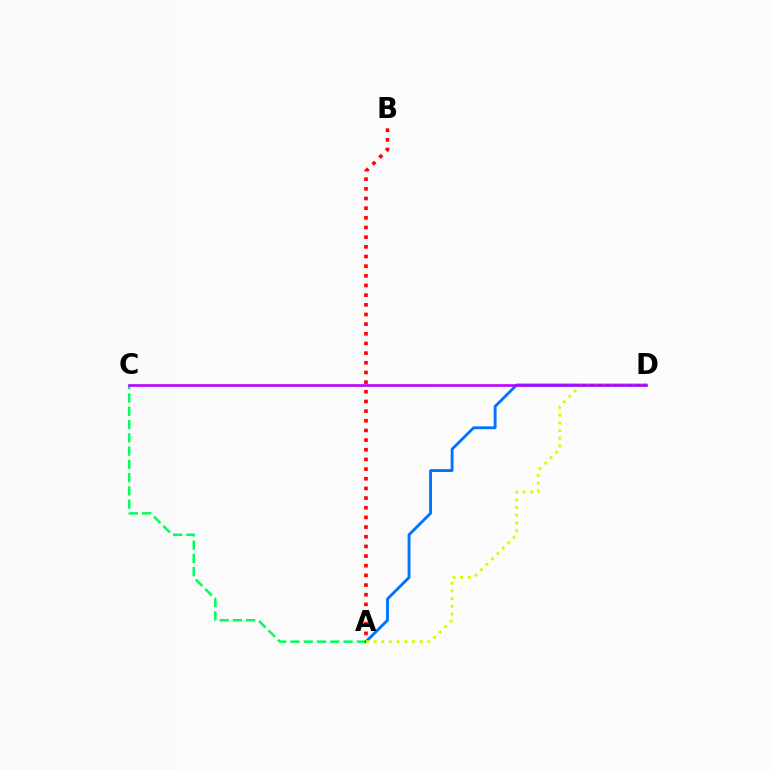{('A', 'C'): [{'color': '#00ff5c', 'line_style': 'dashed', 'thickness': 1.8}], ('A', 'D'): [{'color': '#0074ff', 'line_style': 'solid', 'thickness': 2.07}, {'color': '#d1ff00', 'line_style': 'dotted', 'thickness': 2.09}], ('A', 'B'): [{'color': '#ff0000', 'line_style': 'dotted', 'thickness': 2.63}], ('C', 'D'): [{'color': '#b900ff', 'line_style': 'solid', 'thickness': 1.9}]}